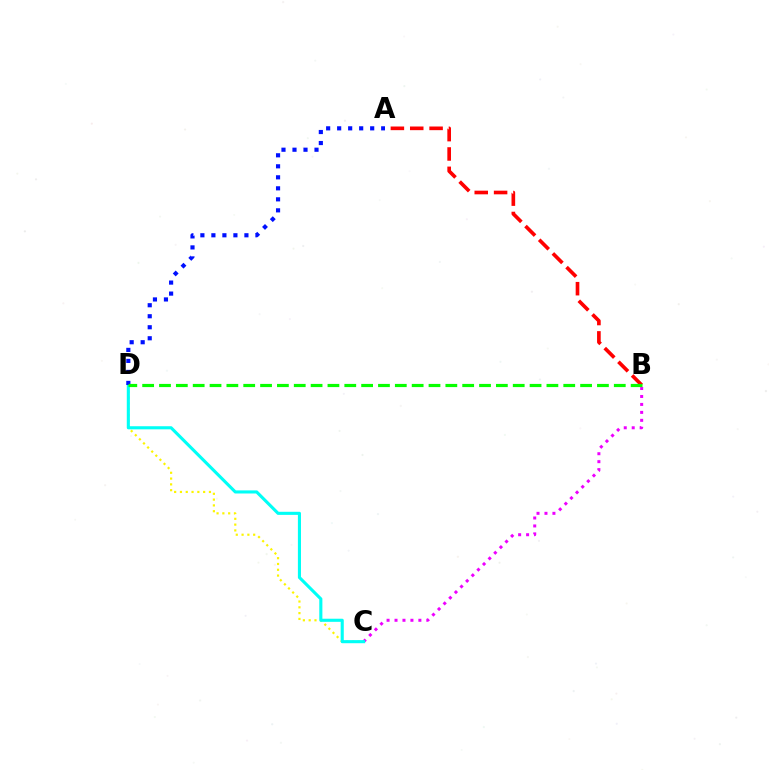{('C', 'D'): [{'color': '#fcf500', 'line_style': 'dotted', 'thickness': 1.58}, {'color': '#00fff6', 'line_style': 'solid', 'thickness': 2.23}], ('A', 'B'): [{'color': '#ff0000', 'line_style': 'dashed', 'thickness': 2.63}], ('B', 'C'): [{'color': '#ee00ff', 'line_style': 'dotted', 'thickness': 2.16}], ('A', 'D'): [{'color': '#0010ff', 'line_style': 'dotted', 'thickness': 2.99}], ('B', 'D'): [{'color': '#08ff00', 'line_style': 'dashed', 'thickness': 2.29}]}